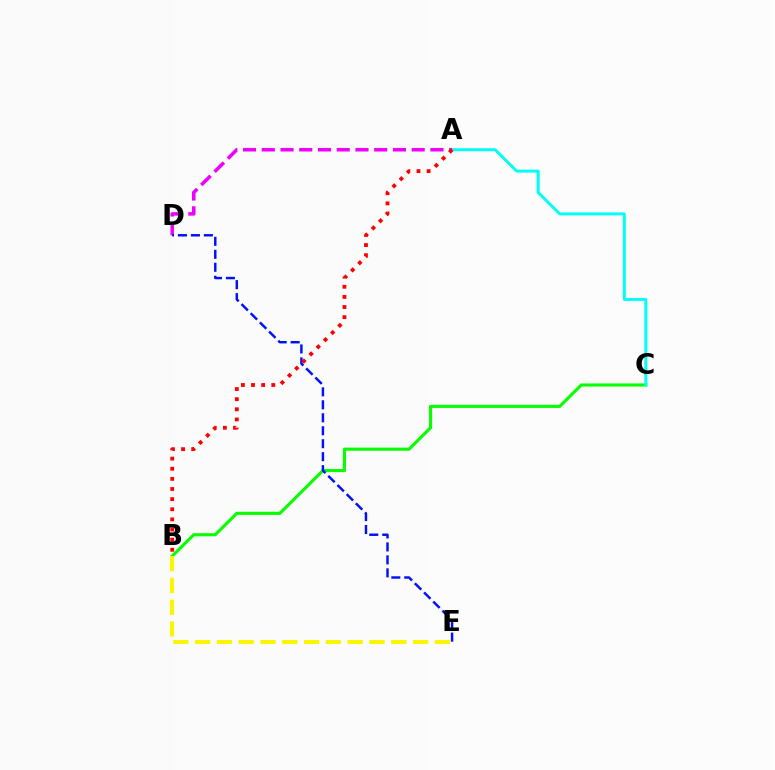{('B', 'C'): [{'color': '#08ff00', 'line_style': 'solid', 'thickness': 2.24}], ('A', 'C'): [{'color': '#00fff6', 'line_style': 'solid', 'thickness': 2.13}], ('A', 'D'): [{'color': '#ee00ff', 'line_style': 'dashed', 'thickness': 2.55}], ('D', 'E'): [{'color': '#0010ff', 'line_style': 'dashed', 'thickness': 1.76}], ('A', 'B'): [{'color': '#ff0000', 'line_style': 'dotted', 'thickness': 2.75}], ('B', 'E'): [{'color': '#fcf500', 'line_style': 'dashed', 'thickness': 2.96}]}